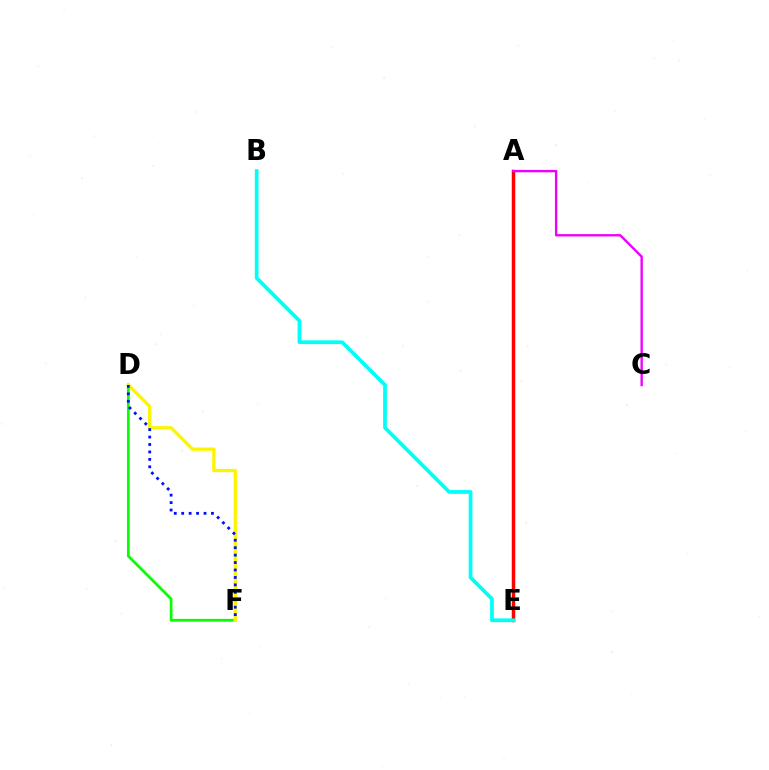{('D', 'F'): [{'color': '#08ff00', 'line_style': 'solid', 'thickness': 1.99}, {'color': '#fcf500', 'line_style': 'solid', 'thickness': 2.38}, {'color': '#0010ff', 'line_style': 'dotted', 'thickness': 2.02}], ('A', 'E'): [{'color': '#ff0000', 'line_style': 'solid', 'thickness': 2.51}], ('A', 'C'): [{'color': '#ee00ff', 'line_style': 'solid', 'thickness': 1.7}], ('B', 'E'): [{'color': '#00fff6', 'line_style': 'solid', 'thickness': 2.68}]}